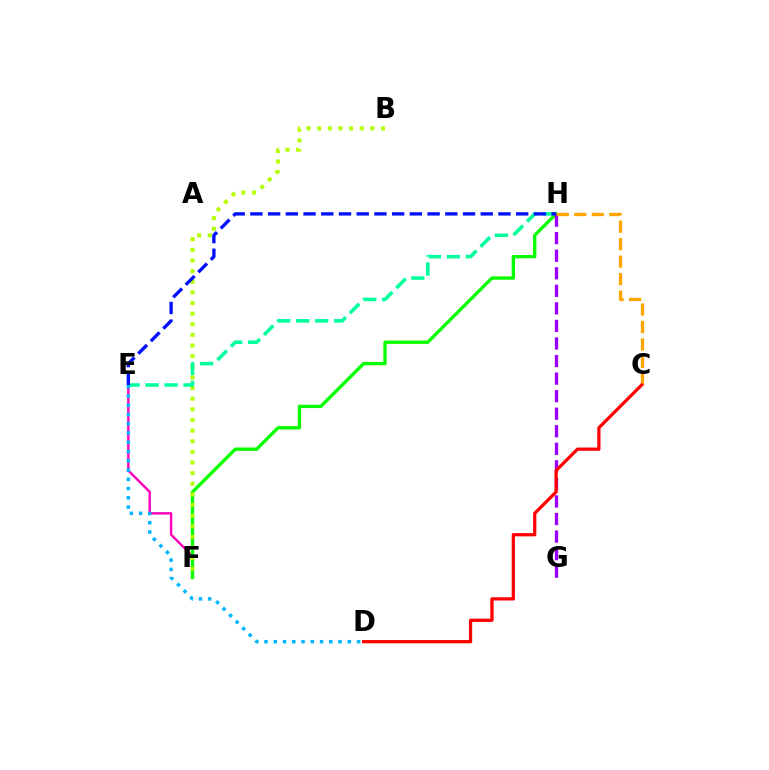{('E', 'F'): [{'color': '#ff00bd', 'line_style': 'solid', 'thickness': 1.74}], ('F', 'H'): [{'color': '#08ff00', 'line_style': 'solid', 'thickness': 2.4}], ('B', 'F'): [{'color': '#b3ff00', 'line_style': 'dotted', 'thickness': 2.89}], ('E', 'H'): [{'color': '#00ff9d', 'line_style': 'dashed', 'thickness': 2.58}, {'color': '#0010ff', 'line_style': 'dashed', 'thickness': 2.41}], ('G', 'H'): [{'color': '#9b00ff', 'line_style': 'dashed', 'thickness': 2.38}], ('C', 'H'): [{'color': '#ffa500', 'line_style': 'dashed', 'thickness': 2.37}], ('D', 'E'): [{'color': '#00b5ff', 'line_style': 'dotted', 'thickness': 2.51}], ('C', 'D'): [{'color': '#ff0000', 'line_style': 'solid', 'thickness': 2.34}]}